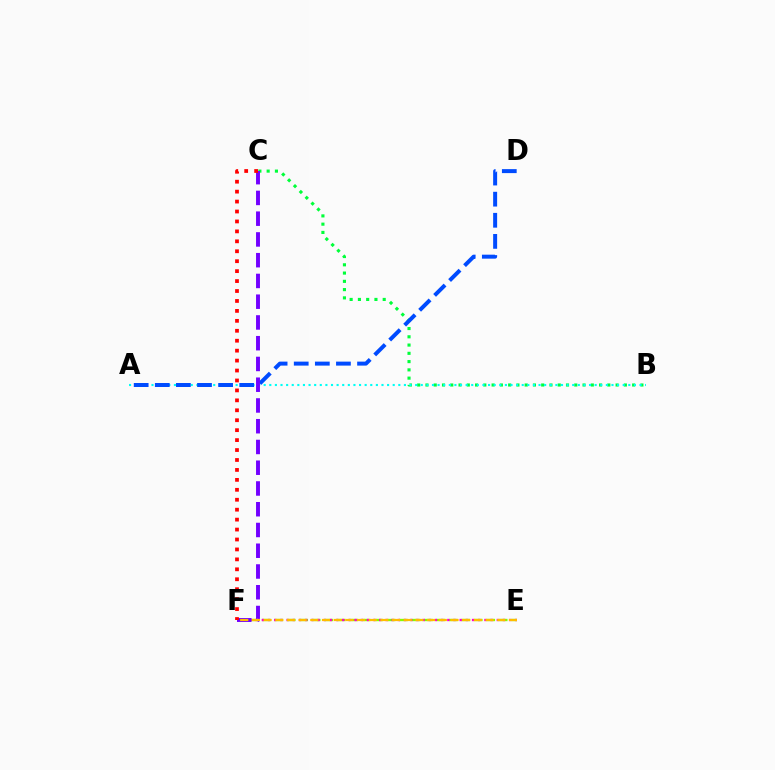{('B', 'C'): [{'color': '#00ff39', 'line_style': 'dotted', 'thickness': 2.25}], ('A', 'B'): [{'color': '#00fff6', 'line_style': 'dotted', 'thickness': 1.52}], ('E', 'F'): [{'color': '#84ff00', 'line_style': 'dashed', 'thickness': 1.69}, {'color': '#ff00cf', 'line_style': 'dotted', 'thickness': 1.68}, {'color': '#ffbd00', 'line_style': 'dashed', 'thickness': 1.59}], ('A', 'D'): [{'color': '#004bff', 'line_style': 'dashed', 'thickness': 2.87}], ('C', 'F'): [{'color': '#7200ff', 'line_style': 'dashed', 'thickness': 2.82}, {'color': '#ff0000', 'line_style': 'dotted', 'thickness': 2.7}]}